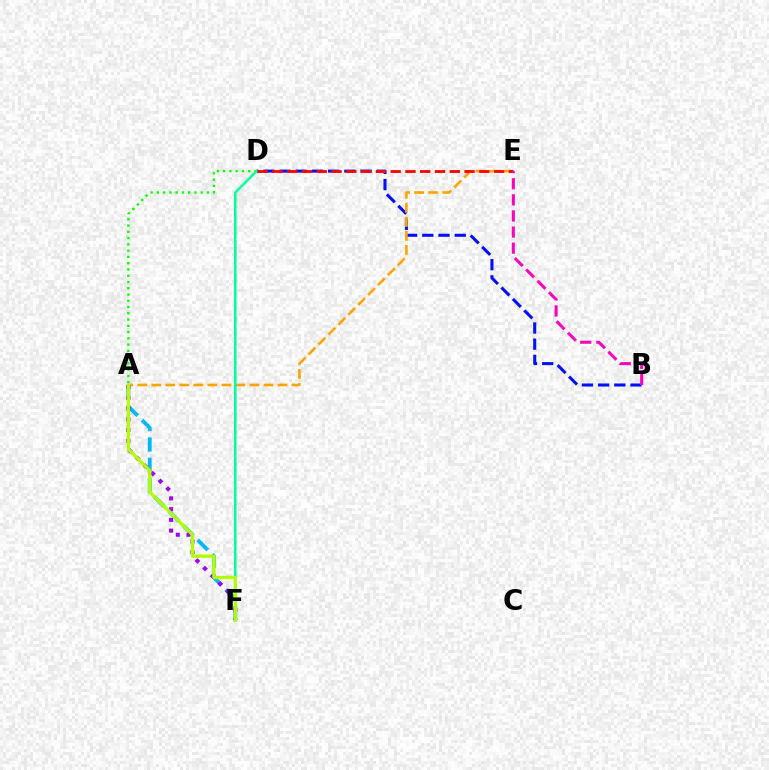{('B', 'D'): [{'color': '#0010ff', 'line_style': 'dashed', 'thickness': 2.2}], ('A', 'E'): [{'color': '#ffa500', 'line_style': 'dashed', 'thickness': 1.91}], ('A', 'F'): [{'color': '#00b5ff', 'line_style': 'dashed', 'thickness': 2.77}, {'color': '#9b00ff', 'line_style': 'dotted', 'thickness': 2.92}, {'color': '#b3ff00', 'line_style': 'solid', 'thickness': 2.4}], ('A', 'D'): [{'color': '#08ff00', 'line_style': 'dotted', 'thickness': 1.7}], ('D', 'F'): [{'color': '#00ff9d', 'line_style': 'solid', 'thickness': 1.82}], ('D', 'E'): [{'color': '#ff0000', 'line_style': 'dashed', 'thickness': 2.01}], ('B', 'E'): [{'color': '#ff00bd', 'line_style': 'dashed', 'thickness': 2.19}]}